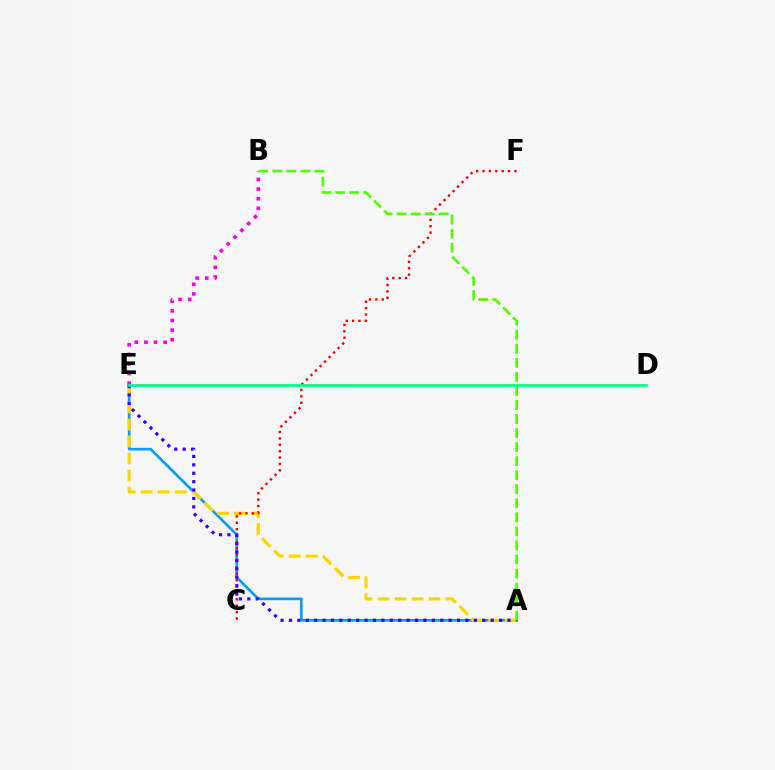{('A', 'E'): [{'color': '#009eff', 'line_style': 'solid', 'thickness': 1.91}, {'color': '#ffd500', 'line_style': 'dashed', 'thickness': 2.31}, {'color': '#3700ff', 'line_style': 'dotted', 'thickness': 2.28}], ('C', 'F'): [{'color': '#ff0000', 'line_style': 'dotted', 'thickness': 1.73}], ('B', 'E'): [{'color': '#ff00ed', 'line_style': 'dotted', 'thickness': 2.61}], ('A', 'B'): [{'color': '#4fff00', 'line_style': 'dashed', 'thickness': 1.91}], ('D', 'E'): [{'color': '#00ff86', 'line_style': 'solid', 'thickness': 1.93}]}